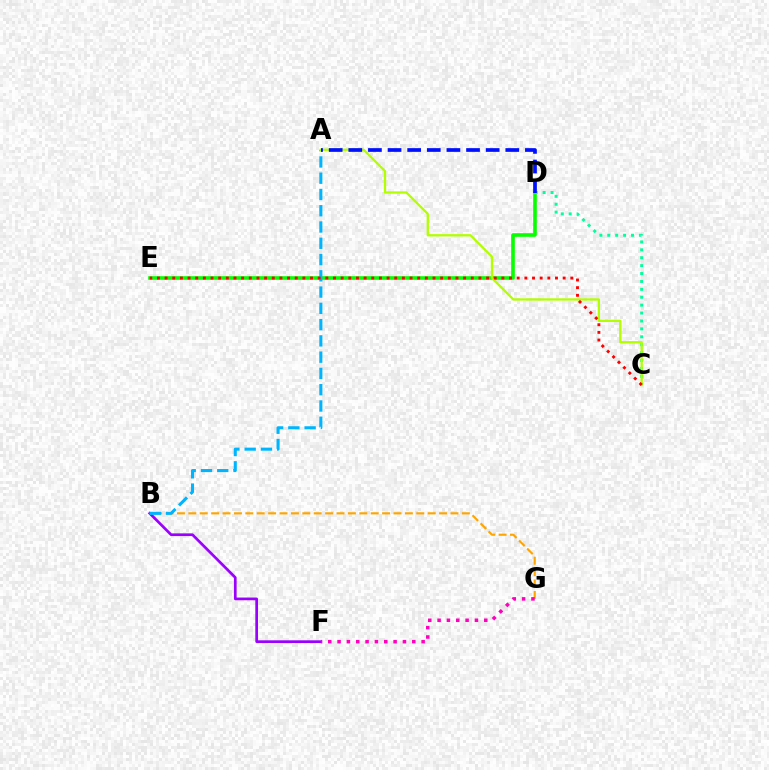{('D', 'E'): [{'color': '#08ff00', 'line_style': 'solid', 'thickness': 2.6}], ('B', 'F'): [{'color': '#9b00ff', 'line_style': 'solid', 'thickness': 1.95}], ('B', 'G'): [{'color': '#ffa500', 'line_style': 'dashed', 'thickness': 1.55}], ('C', 'D'): [{'color': '#00ff9d', 'line_style': 'dotted', 'thickness': 2.15}], ('A', 'B'): [{'color': '#00b5ff', 'line_style': 'dashed', 'thickness': 2.21}], ('A', 'C'): [{'color': '#b3ff00', 'line_style': 'solid', 'thickness': 1.65}], ('C', 'E'): [{'color': '#ff0000', 'line_style': 'dotted', 'thickness': 2.08}], ('F', 'G'): [{'color': '#ff00bd', 'line_style': 'dotted', 'thickness': 2.54}], ('A', 'D'): [{'color': '#0010ff', 'line_style': 'dashed', 'thickness': 2.67}]}